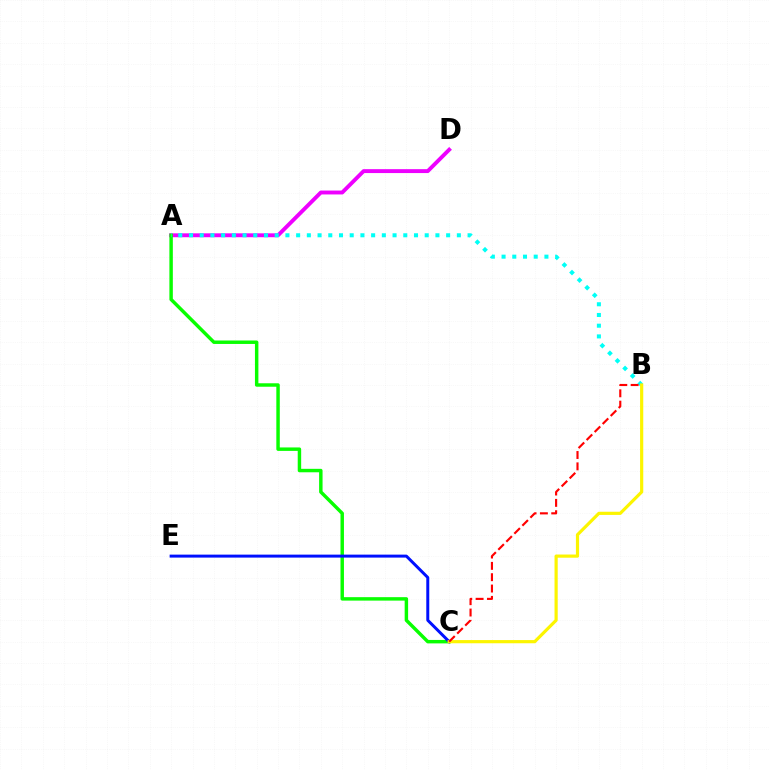{('A', 'D'): [{'color': '#ee00ff', 'line_style': 'solid', 'thickness': 2.81}], ('A', 'C'): [{'color': '#08ff00', 'line_style': 'solid', 'thickness': 2.48}], ('A', 'B'): [{'color': '#00fff6', 'line_style': 'dotted', 'thickness': 2.91}], ('C', 'E'): [{'color': '#0010ff', 'line_style': 'solid', 'thickness': 2.14}], ('B', 'C'): [{'color': '#fcf500', 'line_style': 'solid', 'thickness': 2.29}, {'color': '#ff0000', 'line_style': 'dashed', 'thickness': 1.54}]}